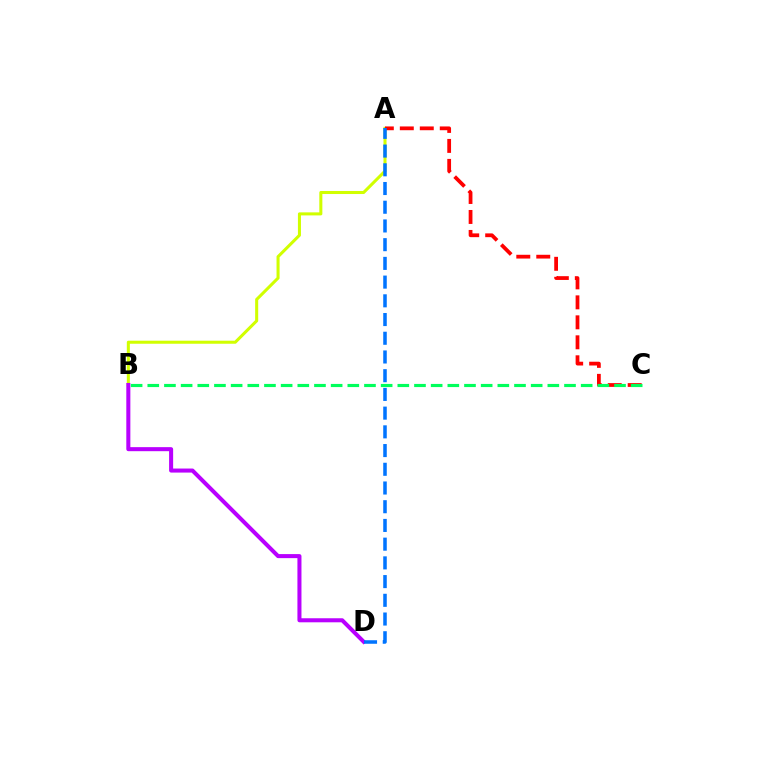{('A', 'B'): [{'color': '#d1ff00', 'line_style': 'solid', 'thickness': 2.19}], ('B', 'D'): [{'color': '#b900ff', 'line_style': 'solid', 'thickness': 2.91}], ('A', 'C'): [{'color': '#ff0000', 'line_style': 'dashed', 'thickness': 2.71}], ('A', 'D'): [{'color': '#0074ff', 'line_style': 'dashed', 'thickness': 2.54}], ('B', 'C'): [{'color': '#00ff5c', 'line_style': 'dashed', 'thickness': 2.26}]}